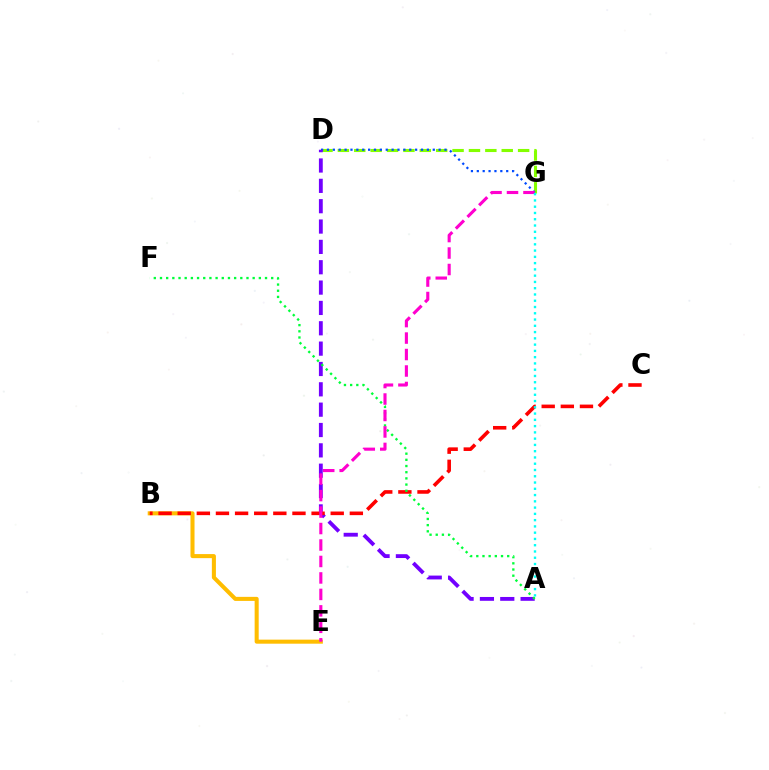{('D', 'G'): [{'color': '#84ff00', 'line_style': 'dashed', 'thickness': 2.23}, {'color': '#004bff', 'line_style': 'dotted', 'thickness': 1.6}], ('B', 'E'): [{'color': '#ffbd00', 'line_style': 'solid', 'thickness': 2.92}], ('A', 'D'): [{'color': '#7200ff', 'line_style': 'dashed', 'thickness': 2.76}], ('B', 'C'): [{'color': '#ff0000', 'line_style': 'dashed', 'thickness': 2.6}], ('A', 'F'): [{'color': '#00ff39', 'line_style': 'dotted', 'thickness': 1.68}], ('E', 'G'): [{'color': '#ff00cf', 'line_style': 'dashed', 'thickness': 2.24}], ('A', 'G'): [{'color': '#00fff6', 'line_style': 'dotted', 'thickness': 1.7}]}